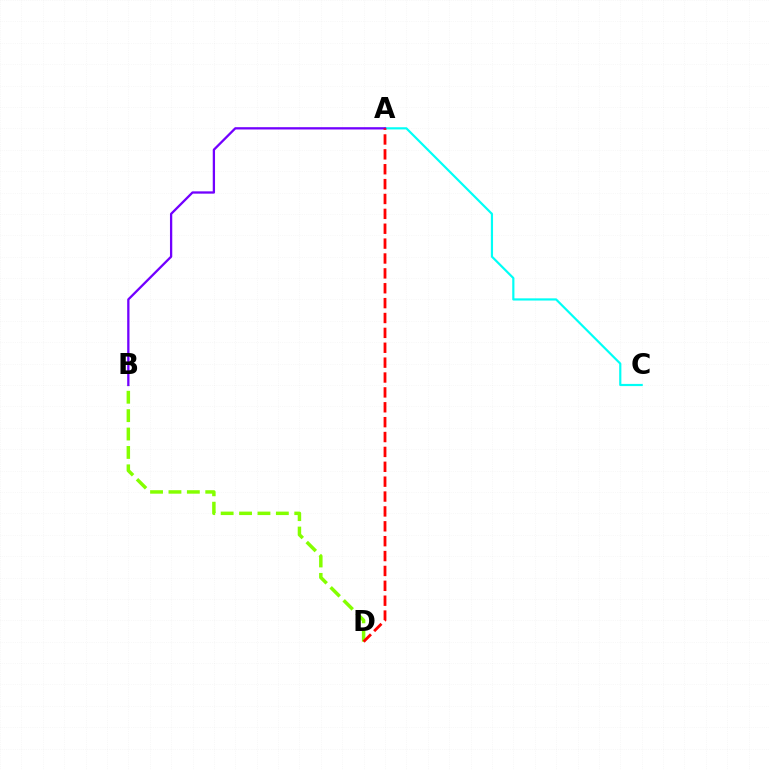{('B', 'D'): [{'color': '#84ff00', 'line_style': 'dashed', 'thickness': 2.5}], ('A', 'C'): [{'color': '#00fff6', 'line_style': 'solid', 'thickness': 1.57}], ('A', 'B'): [{'color': '#7200ff', 'line_style': 'solid', 'thickness': 1.65}], ('A', 'D'): [{'color': '#ff0000', 'line_style': 'dashed', 'thickness': 2.02}]}